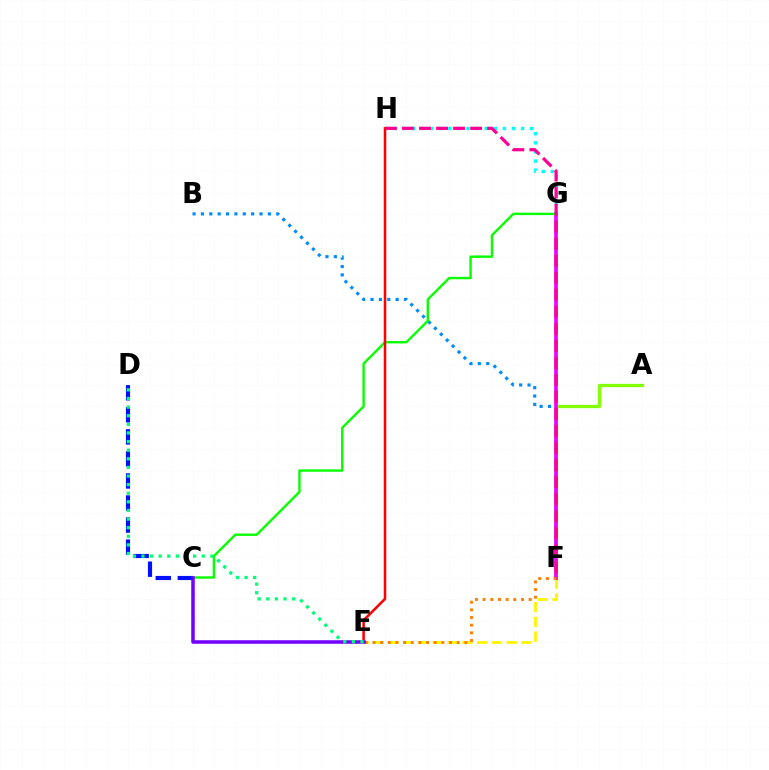{('E', 'F'): [{'color': '#fcf500', 'line_style': 'dashed', 'thickness': 2.01}, {'color': '#ff7c00', 'line_style': 'dotted', 'thickness': 2.08}], ('B', 'F'): [{'color': '#008cff', 'line_style': 'dotted', 'thickness': 2.27}], ('A', 'F'): [{'color': '#84ff00', 'line_style': 'solid', 'thickness': 2.37}], ('G', 'H'): [{'color': '#00fff6', 'line_style': 'dotted', 'thickness': 2.47}], ('F', 'G'): [{'color': '#ee00ff', 'line_style': 'solid', 'thickness': 2.64}], ('C', 'G'): [{'color': '#08ff00', 'line_style': 'solid', 'thickness': 1.72}], ('F', 'H'): [{'color': '#ff0094', 'line_style': 'dashed', 'thickness': 2.31}], ('C', 'D'): [{'color': '#0010ff', 'line_style': 'dashed', 'thickness': 3.0}], ('E', 'H'): [{'color': '#ff0000', 'line_style': 'solid', 'thickness': 1.82}], ('C', 'E'): [{'color': '#7200ff', 'line_style': 'solid', 'thickness': 2.54}], ('D', 'E'): [{'color': '#00ff74', 'line_style': 'dotted', 'thickness': 2.34}]}